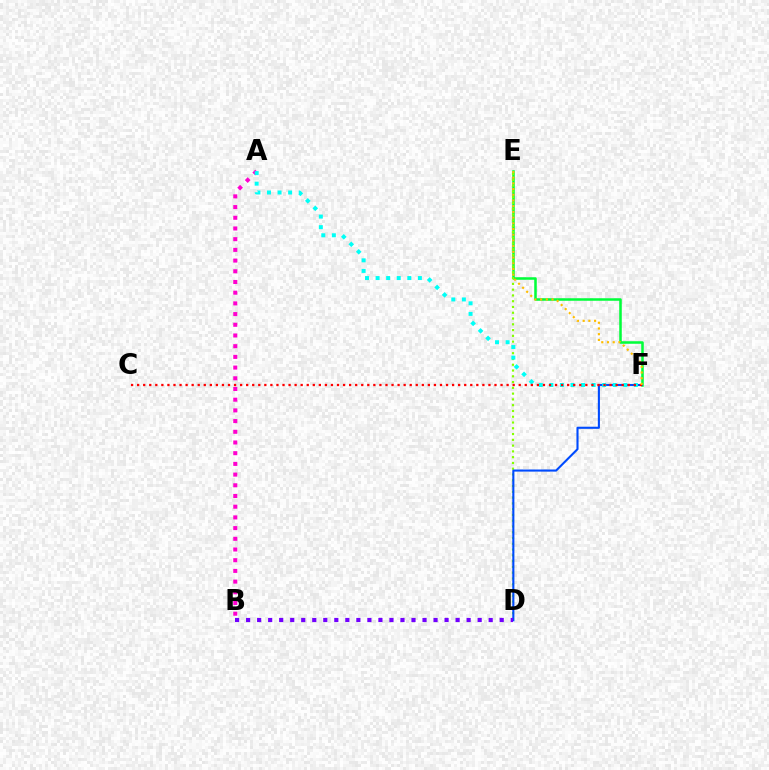{('E', 'F'): [{'color': '#00ff39', 'line_style': 'solid', 'thickness': 1.82}, {'color': '#ffbd00', 'line_style': 'dotted', 'thickness': 1.55}], ('A', 'B'): [{'color': '#ff00cf', 'line_style': 'dotted', 'thickness': 2.91}], ('D', 'E'): [{'color': '#84ff00', 'line_style': 'dotted', 'thickness': 1.57}], ('D', 'F'): [{'color': '#004bff', 'line_style': 'solid', 'thickness': 1.52}], ('A', 'F'): [{'color': '#00fff6', 'line_style': 'dotted', 'thickness': 2.87}], ('B', 'D'): [{'color': '#7200ff', 'line_style': 'dotted', 'thickness': 3.0}], ('C', 'F'): [{'color': '#ff0000', 'line_style': 'dotted', 'thickness': 1.65}]}